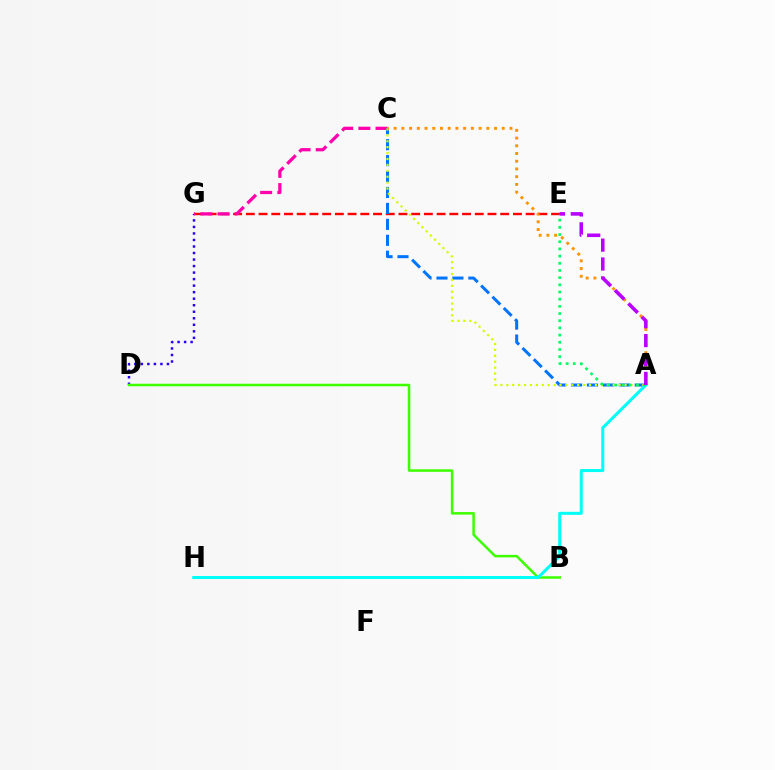{('D', 'G'): [{'color': '#2500ff', 'line_style': 'dotted', 'thickness': 1.77}], ('E', 'G'): [{'color': '#ff0000', 'line_style': 'dashed', 'thickness': 1.73}], ('C', 'G'): [{'color': '#ff00ac', 'line_style': 'dashed', 'thickness': 2.33}], ('A', 'C'): [{'color': '#0074ff', 'line_style': 'dashed', 'thickness': 2.16}, {'color': '#d1ff00', 'line_style': 'dotted', 'thickness': 1.61}, {'color': '#ff9400', 'line_style': 'dotted', 'thickness': 2.1}], ('B', 'D'): [{'color': '#3dff00', 'line_style': 'solid', 'thickness': 1.81}], ('A', 'H'): [{'color': '#00fff6', 'line_style': 'solid', 'thickness': 2.18}], ('A', 'E'): [{'color': '#00ff5c', 'line_style': 'dotted', 'thickness': 1.95}, {'color': '#b900ff', 'line_style': 'dashed', 'thickness': 2.57}]}